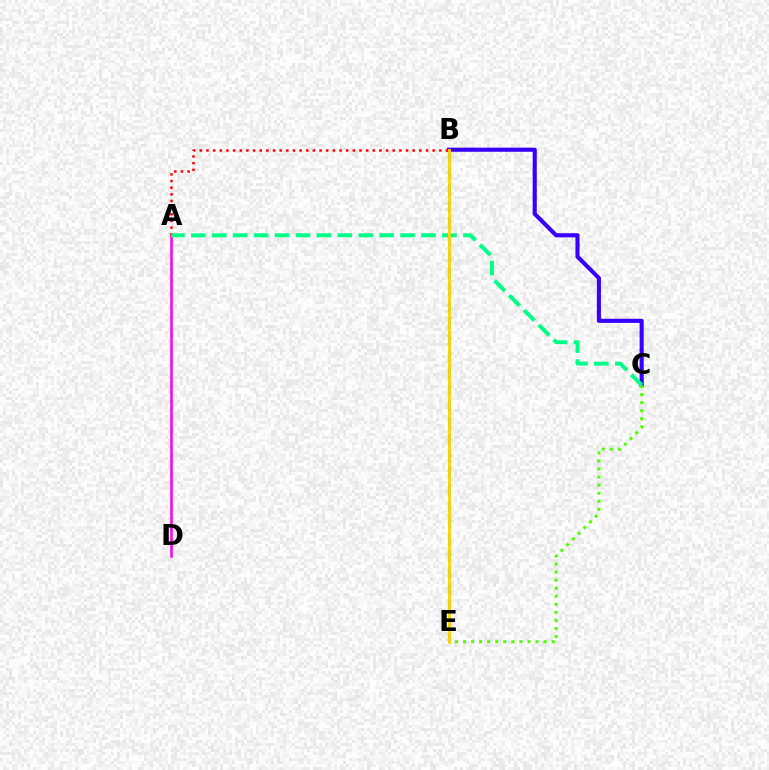{('B', 'E'): [{'color': '#009eff', 'line_style': 'dashed', 'thickness': 2.26}, {'color': '#ffd500', 'line_style': 'solid', 'thickness': 2.04}], ('B', 'C'): [{'color': '#3700ff', 'line_style': 'solid', 'thickness': 2.96}], ('C', 'E'): [{'color': '#4fff00', 'line_style': 'dotted', 'thickness': 2.19}], ('A', 'D'): [{'color': '#ff00ed', 'line_style': 'solid', 'thickness': 1.84}], ('A', 'B'): [{'color': '#ff0000', 'line_style': 'dotted', 'thickness': 1.81}], ('A', 'C'): [{'color': '#00ff86', 'line_style': 'dashed', 'thickness': 2.84}]}